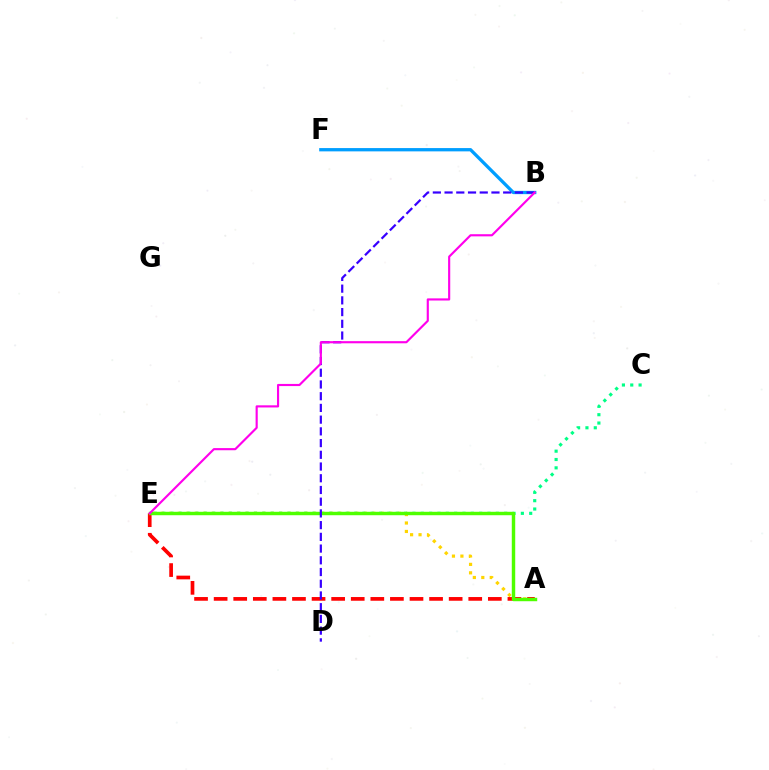{('A', 'E'): [{'color': '#ffd500', 'line_style': 'dotted', 'thickness': 2.3}, {'color': '#ff0000', 'line_style': 'dashed', 'thickness': 2.66}, {'color': '#4fff00', 'line_style': 'solid', 'thickness': 2.48}], ('C', 'E'): [{'color': '#00ff86', 'line_style': 'dotted', 'thickness': 2.27}], ('B', 'F'): [{'color': '#009eff', 'line_style': 'solid', 'thickness': 2.37}], ('B', 'D'): [{'color': '#3700ff', 'line_style': 'dashed', 'thickness': 1.59}], ('B', 'E'): [{'color': '#ff00ed', 'line_style': 'solid', 'thickness': 1.55}]}